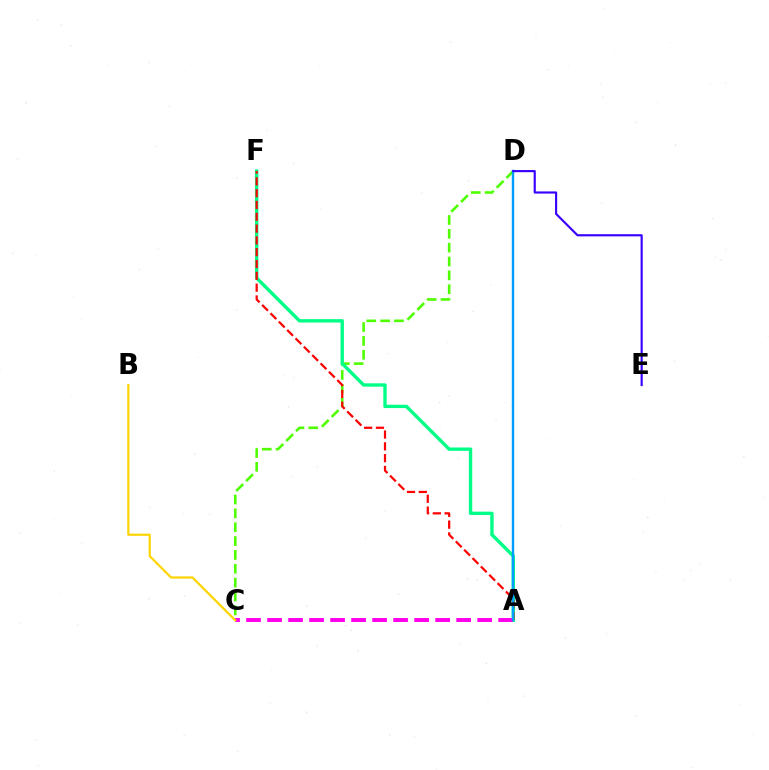{('C', 'D'): [{'color': '#4fff00', 'line_style': 'dashed', 'thickness': 1.88}], ('A', 'F'): [{'color': '#00ff86', 'line_style': 'solid', 'thickness': 2.43}, {'color': '#ff0000', 'line_style': 'dashed', 'thickness': 1.6}], ('A', 'C'): [{'color': '#ff00ed', 'line_style': 'dashed', 'thickness': 2.85}], ('A', 'D'): [{'color': '#009eff', 'line_style': 'solid', 'thickness': 1.75}], ('B', 'C'): [{'color': '#ffd500', 'line_style': 'solid', 'thickness': 1.58}], ('D', 'E'): [{'color': '#3700ff', 'line_style': 'solid', 'thickness': 1.54}]}